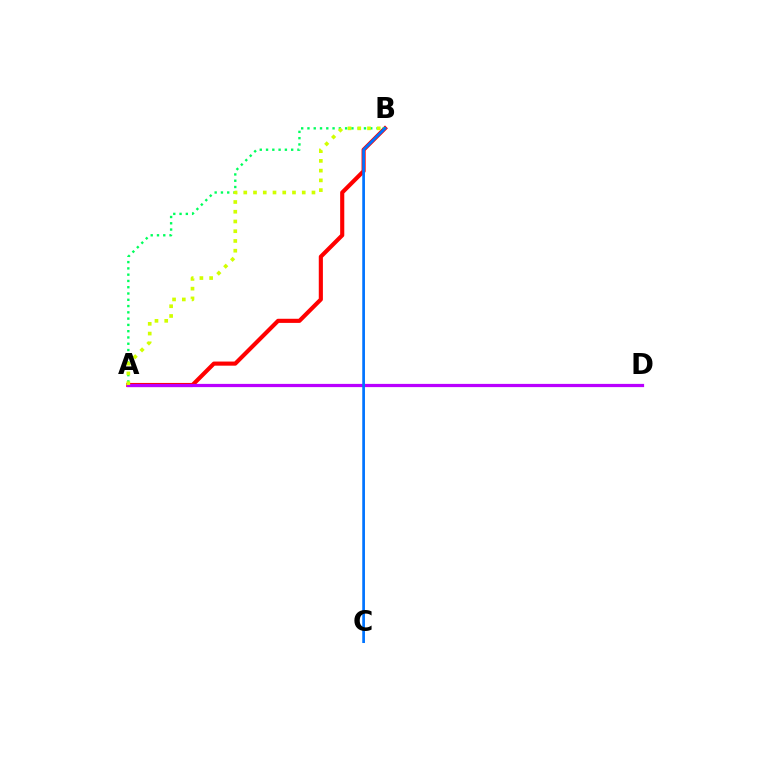{('A', 'B'): [{'color': '#ff0000', 'line_style': 'solid', 'thickness': 2.97}, {'color': '#00ff5c', 'line_style': 'dotted', 'thickness': 1.71}, {'color': '#d1ff00', 'line_style': 'dotted', 'thickness': 2.65}], ('A', 'D'): [{'color': '#b900ff', 'line_style': 'solid', 'thickness': 2.32}], ('B', 'C'): [{'color': '#0074ff', 'line_style': 'solid', 'thickness': 1.95}]}